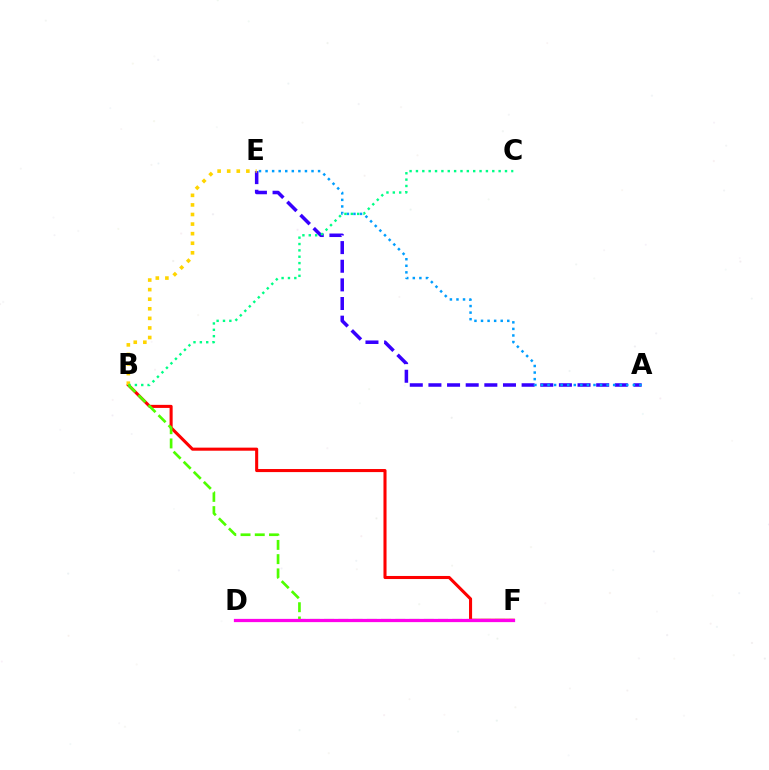{('A', 'E'): [{'color': '#3700ff', 'line_style': 'dashed', 'thickness': 2.53}, {'color': '#009eff', 'line_style': 'dotted', 'thickness': 1.78}], ('B', 'F'): [{'color': '#ff0000', 'line_style': 'solid', 'thickness': 2.21}, {'color': '#4fff00', 'line_style': 'dashed', 'thickness': 1.93}], ('B', 'E'): [{'color': '#ffd500', 'line_style': 'dotted', 'thickness': 2.6}], ('B', 'C'): [{'color': '#00ff86', 'line_style': 'dotted', 'thickness': 1.73}], ('D', 'F'): [{'color': '#ff00ed', 'line_style': 'solid', 'thickness': 2.34}]}